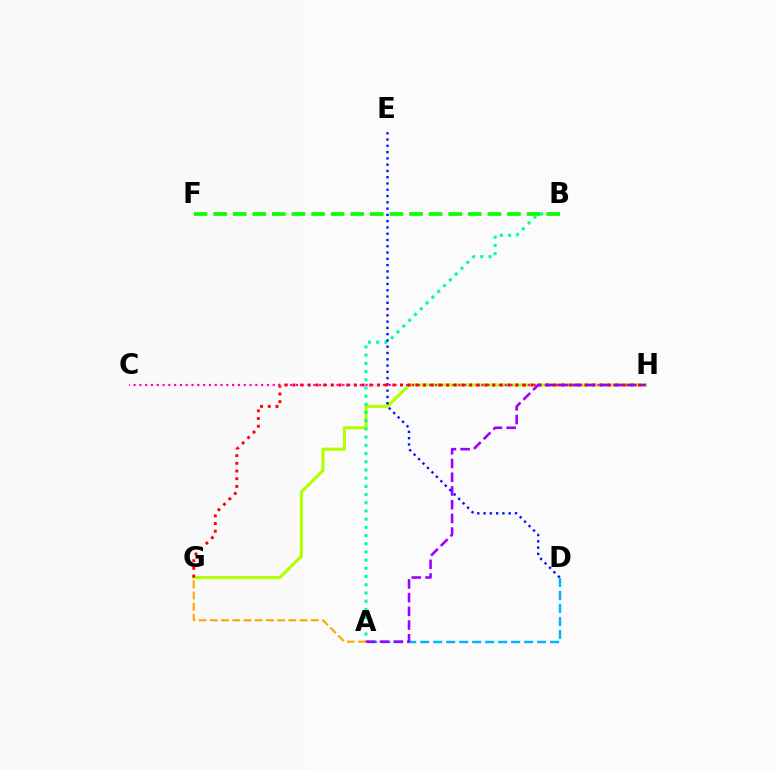{('G', 'H'): [{'color': '#b3ff00', 'line_style': 'solid', 'thickness': 2.25}, {'color': '#ff0000', 'line_style': 'dotted', 'thickness': 2.09}], ('A', 'D'): [{'color': '#00b5ff', 'line_style': 'dashed', 'thickness': 1.76}], ('A', 'B'): [{'color': '#00ff9d', 'line_style': 'dotted', 'thickness': 2.23}], ('D', 'E'): [{'color': '#0010ff', 'line_style': 'dotted', 'thickness': 1.71}], ('C', 'H'): [{'color': '#ff00bd', 'line_style': 'dotted', 'thickness': 1.58}], ('A', 'G'): [{'color': '#ffa500', 'line_style': 'dashed', 'thickness': 1.52}], ('A', 'H'): [{'color': '#9b00ff', 'line_style': 'dashed', 'thickness': 1.86}], ('B', 'F'): [{'color': '#08ff00', 'line_style': 'dashed', 'thickness': 2.66}]}